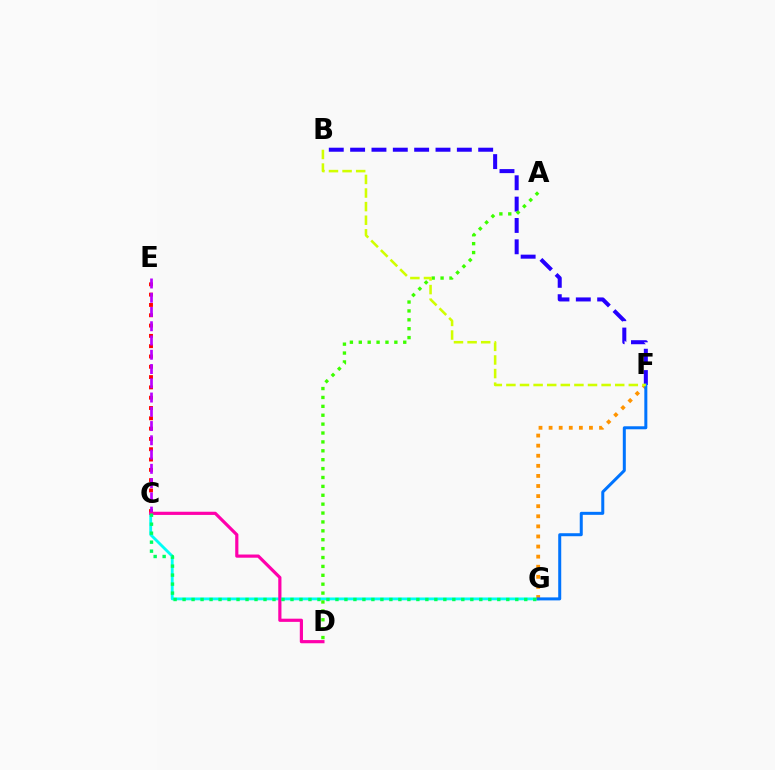{('B', 'F'): [{'color': '#2500ff', 'line_style': 'dashed', 'thickness': 2.9}, {'color': '#d1ff00', 'line_style': 'dashed', 'thickness': 1.85}], ('C', 'G'): [{'color': '#00fff6', 'line_style': 'solid', 'thickness': 2.03}, {'color': '#00ff5c', 'line_style': 'dotted', 'thickness': 2.44}], ('A', 'D'): [{'color': '#3dff00', 'line_style': 'dotted', 'thickness': 2.42}], ('F', 'G'): [{'color': '#ff9400', 'line_style': 'dotted', 'thickness': 2.74}, {'color': '#0074ff', 'line_style': 'solid', 'thickness': 2.17}], ('C', 'E'): [{'color': '#ff0000', 'line_style': 'dotted', 'thickness': 2.8}, {'color': '#b900ff', 'line_style': 'dashed', 'thickness': 1.94}], ('C', 'D'): [{'color': '#ff00ac', 'line_style': 'solid', 'thickness': 2.29}]}